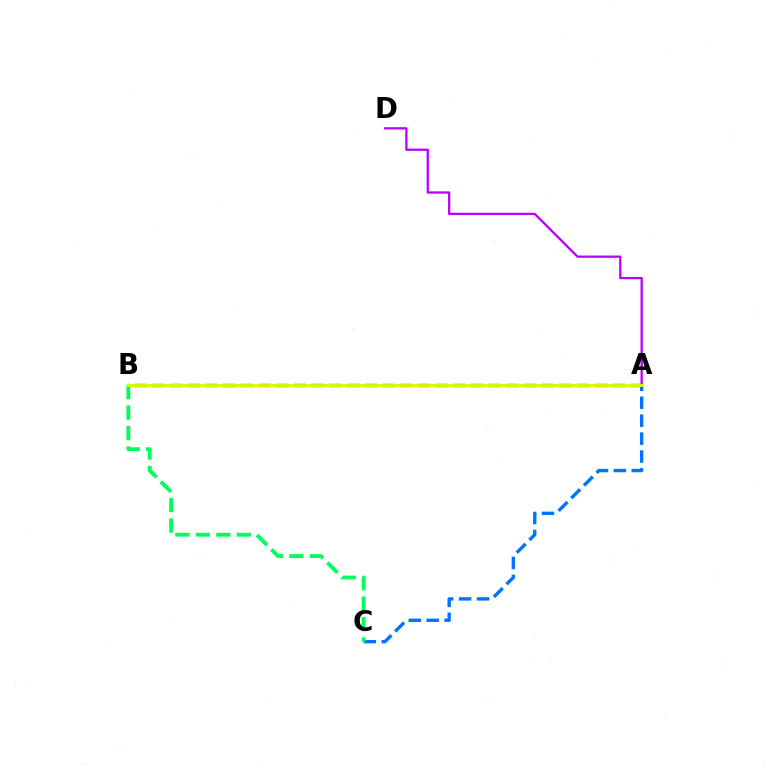{('A', 'C'): [{'color': '#0074ff', 'line_style': 'dashed', 'thickness': 2.43}], ('B', 'C'): [{'color': '#00ff5c', 'line_style': 'dashed', 'thickness': 2.78}], ('A', 'D'): [{'color': '#b900ff', 'line_style': 'solid', 'thickness': 1.64}], ('A', 'B'): [{'color': '#ff0000', 'line_style': 'dashed', 'thickness': 2.4}, {'color': '#d1ff00', 'line_style': 'solid', 'thickness': 2.1}]}